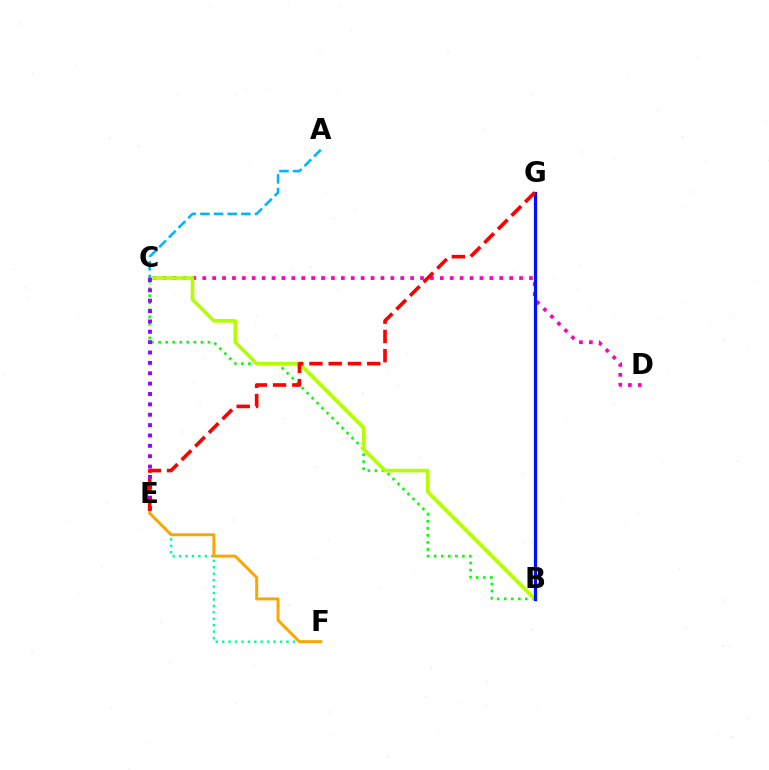{('B', 'C'): [{'color': '#08ff00', 'line_style': 'dotted', 'thickness': 1.92}, {'color': '#b3ff00', 'line_style': 'solid', 'thickness': 2.6}], ('C', 'D'): [{'color': '#ff00bd', 'line_style': 'dotted', 'thickness': 2.69}], ('A', 'C'): [{'color': '#00b5ff', 'line_style': 'dashed', 'thickness': 1.86}], ('E', 'F'): [{'color': '#00ff9d', 'line_style': 'dotted', 'thickness': 1.75}, {'color': '#ffa500', 'line_style': 'solid', 'thickness': 2.13}], ('C', 'E'): [{'color': '#9b00ff', 'line_style': 'dotted', 'thickness': 2.82}], ('B', 'G'): [{'color': '#0010ff', 'line_style': 'solid', 'thickness': 2.34}], ('E', 'G'): [{'color': '#ff0000', 'line_style': 'dashed', 'thickness': 2.62}]}